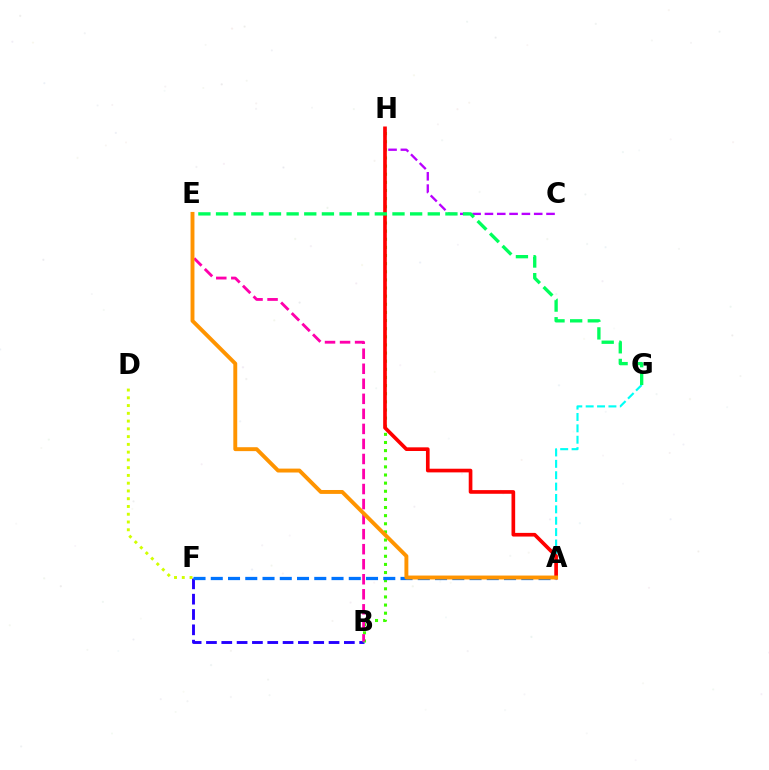{('C', 'H'): [{'color': '#b900ff', 'line_style': 'dashed', 'thickness': 1.67}], ('A', 'G'): [{'color': '#00fff6', 'line_style': 'dashed', 'thickness': 1.55}], ('B', 'F'): [{'color': '#2500ff', 'line_style': 'dashed', 'thickness': 2.08}], ('D', 'F'): [{'color': '#d1ff00', 'line_style': 'dotted', 'thickness': 2.11}], ('B', 'H'): [{'color': '#3dff00', 'line_style': 'dotted', 'thickness': 2.21}], ('A', 'F'): [{'color': '#0074ff', 'line_style': 'dashed', 'thickness': 2.34}], ('B', 'E'): [{'color': '#ff00ac', 'line_style': 'dashed', 'thickness': 2.04}], ('A', 'H'): [{'color': '#ff0000', 'line_style': 'solid', 'thickness': 2.64}], ('E', 'G'): [{'color': '#00ff5c', 'line_style': 'dashed', 'thickness': 2.4}], ('A', 'E'): [{'color': '#ff9400', 'line_style': 'solid', 'thickness': 2.81}]}